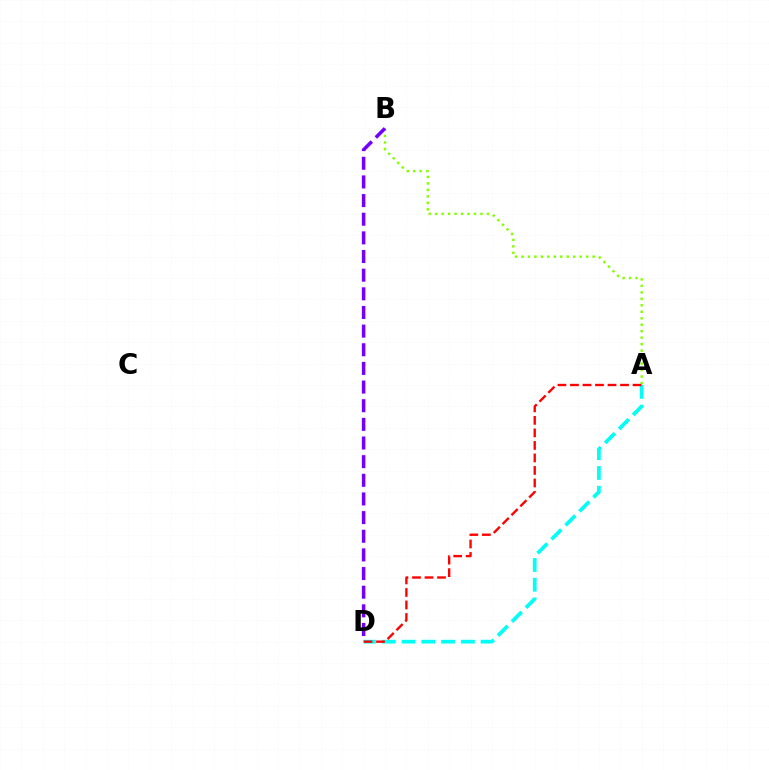{('A', 'D'): [{'color': '#00fff6', 'line_style': 'dashed', 'thickness': 2.68}, {'color': '#ff0000', 'line_style': 'dashed', 'thickness': 1.7}], ('A', 'B'): [{'color': '#84ff00', 'line_style': 'dotted', 'thickness': 1.76}], ('B', 'D'): [{'color': '#7200ff', 'line_style': 'dashed', 'thickness': 2.53}]}